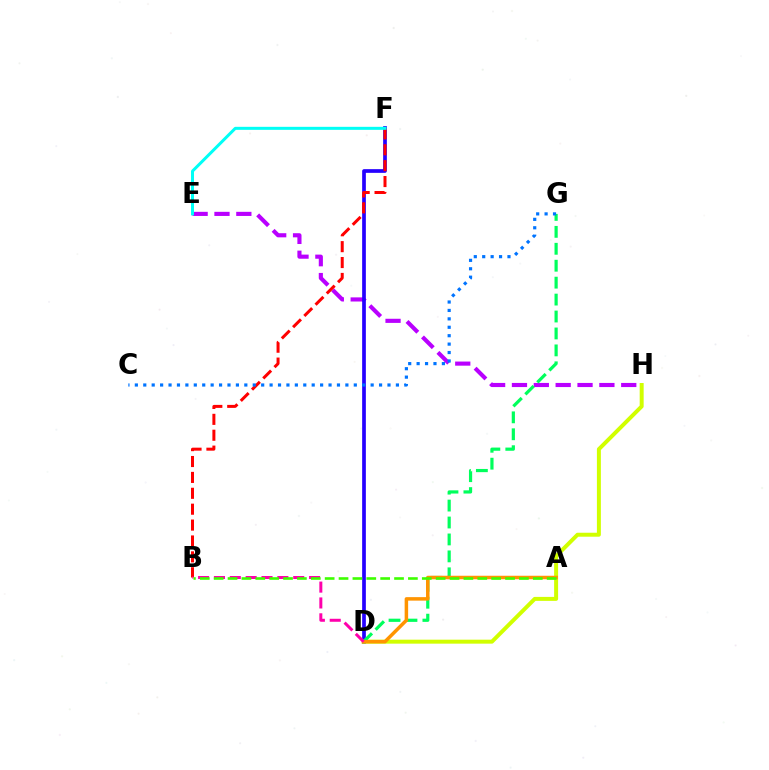{('E', 'H'): [{'color': '#b900ff', 'line_style': 'dashed', 'thickness': 2.97}], ('D', 'F'): [{'color': '#2500ff', 'line_style': 'solid', 'thickness': 2.67}], ('B', 'F'): [{'color': '#ff0000', 'line_style': 'dashed', 'thickness': 2.16}], ('D', 'H'): [{'color': '#d1ff00', 'line_style': 'solid', 'thickness': 2.86}], ('D', 'G'): [{'color': '#00ff5c', 'line_style': 'dashed', 'thickness': 2.3}], ('A', 'D'): [{'color': '#ff9400', 'line_style': 'solid', 'thickness': 2.52}], ('B', 'D'): [{'color': '#ff00ac', 'line_style': 'dashed', 'thickness': 2.15}], ('A', 'B'): [{'color': '#3dff00', 'line_style': 'dashed', 'thickness': 1.88}], ('E', 'F'): [{'color': '#00fff6', 'line_style': 'solid', 'thickness': 2.17}], ('C', 'G'): [{'color': '#0074ff', 'line_style': 'dotted', 'thickness': 2.29}]}